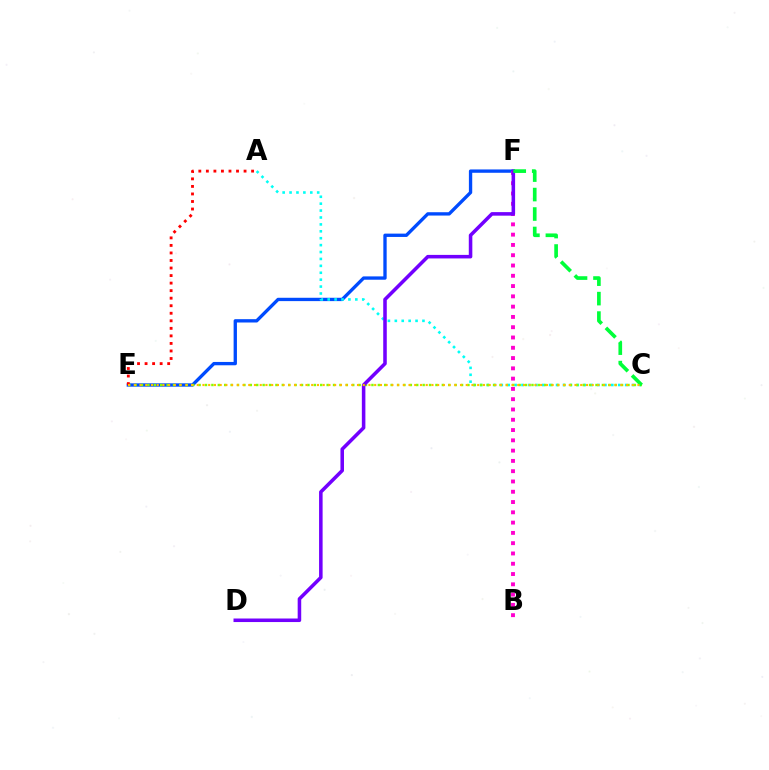{('E', 'F'): [{'color': '#004bff', 'line_style': 'solid', 'thickness': 2.4}], ('A', 'C'): [{'color': '#00fff6', 'line_style': 'dotted', 'thickness': 1.88}], ('C', 'E'): [{'color': '#84ff00', 'line_style': 'dotted', 'thickness': 1.74}, {'color': '#ffbd00', 'line_style': 'dotted', 'thickness': 1.56}], ('B', 'F'): [{'color': '#ff00cf', 'line_style': 'dotted', 'thickness': 2.79}], ('A', 'E'): [{'color': '#ff0000', 'line_style': 'dotted', 'thickness': 2.05}], ('D', 'F'): [{'color': '#7200ff', 'line_style': 'solid', 'thickness': 2.55}], ('C', 'F'): [{'color': '#00ff39', 'line_style': 'dashed', 'thickness': 2.64}]}